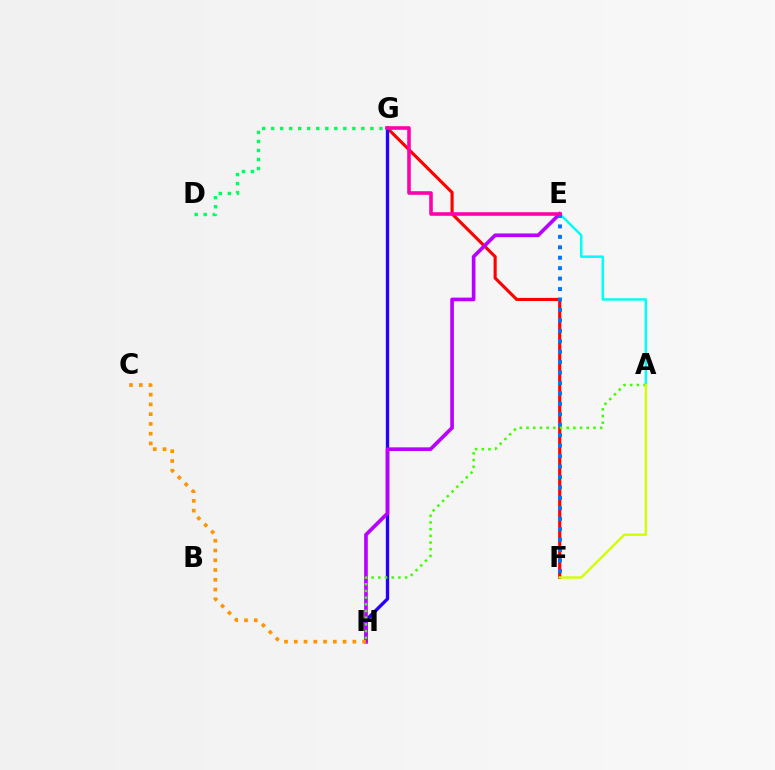{('D', 'G'): [{'color': '#00ff5c', 'line_style': 'dotted', 'thickness': 2.45}], ('F', 'G'): [{'color': '#ff0000', 'line_style': 'solid', 'thickness': 2.24}], ('G', 'H'): [{'color': '#2500ff', 'line_style': 'solid', 'thickness': 2.4}], ('A', 'E'): [{'color': '#00fff6', 'line_style': 'solid', 'thickness': 1.79}], ('E', 'H'): [{'color': '#b900ff', 'line_style': 'solid', 'thickness': 2.63}], ('E', 'F'): [{'color': '#0074ff', 'line_style': 'dotted', 'thickness': 2.84}], ('C', 'H'): [{'color': '#ff9400', 'line_style': 'dotted', 'thickness': 2.65}], ('A', 'H'): [{'color': '#3dff00', 'line_style': 'dotted', 'thickness': 1.82}], ('A', 'F'): [{'color': '#d1ff00', 'line_style': 'solid', 'thickness': 1.69}], ('E', 'G'): [{'color': '#ff00ac', 'line_style': 'solid', 'thickness': 2.58}]}